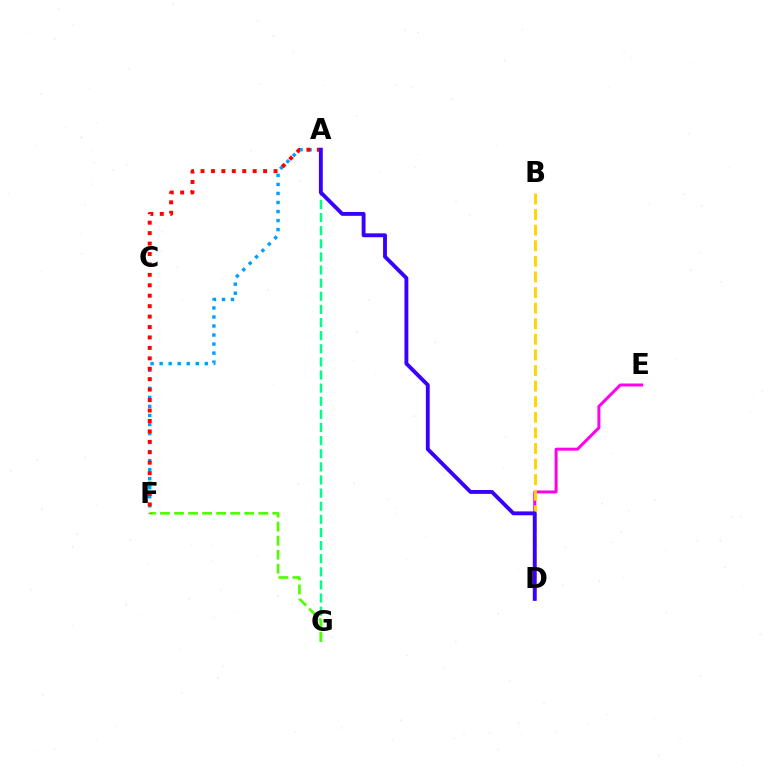{('A', 'F'): [{'color': '#009eff', 'line_style': 'dotted', 'thickness': 2.45}, {'color': '#ff0000', 'line_style': 'dotted', 'thickness': 2.84}], ('A', 'G'): [{'color': '#00ff86', 'line_style': 'dashed', 'thickness': 1.78}], ('D', 'E'): [{'color': '#ff00ed', 'line_style': 'solid', 'thickness': 2.15}], ('F', 'G'): [{'color': '#4fff00', 'line_style': 'dashed', 'thickness': 1.91}], ('B', 'D'): [{'color': '#ffd500', 'line_style': 'dashed', 'thickness': 2.12}], ('A', 'D'): [{'color': '#3700ff', 'line_style': 'solid', 'thickness': 2.78}]}